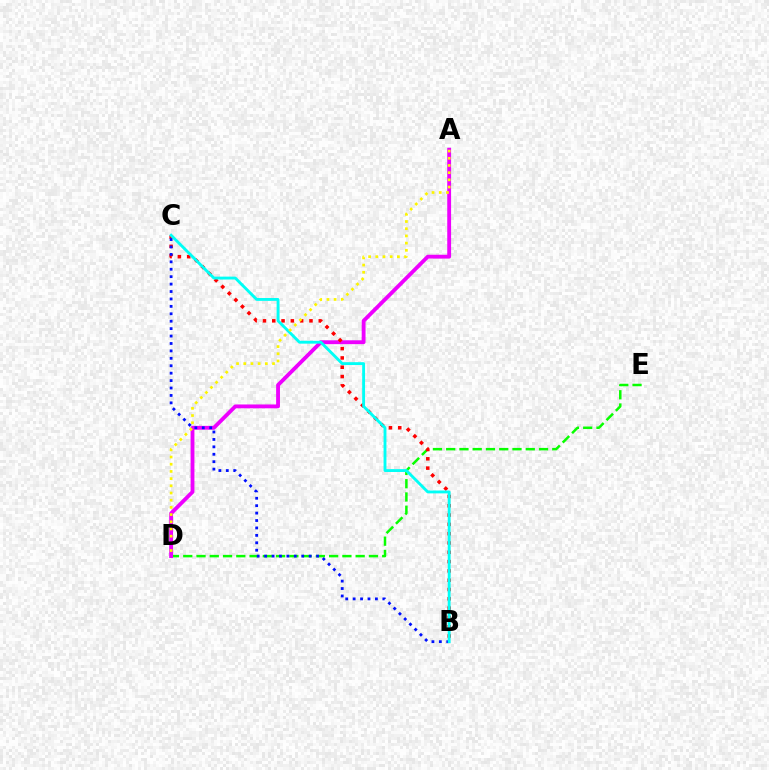{('D', 'E'): [{'color': '#08ff00', 'line_style': 'dashed', 'thickness': 1.8}], ('A', 'D'): [{'color': '#ee00ff', 'line_style': 'solid', 'thickness': 2.77}, {'color': '#fcf500', 'line_style': 'dotted', 'thickness': 1.95}], ('B', 'C'): [{'color': '#ff0000', 'line_style': 'dotted', 'thickness': 2.53}, {'color': '#0010ff', 'line_style': 'dotted', 'thickness': 2.02}, {'color': '#00fff6', 'line_style': 'solid', 'thickness': 2.06}]}